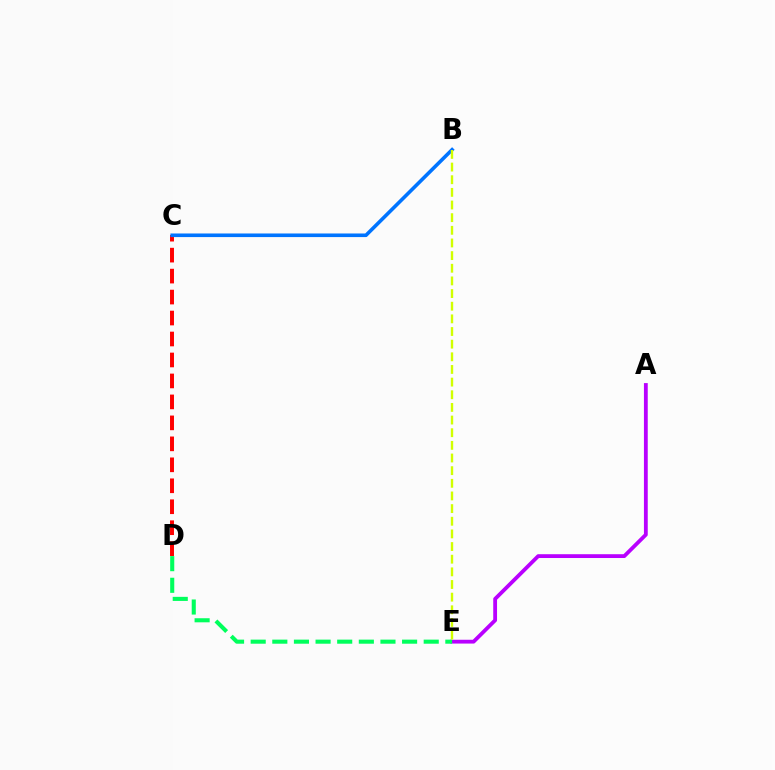{('A', 'E'): [{'color': '#b900ff', 'line_style': 'solid', 'thickness': 2.74}], ('C', 'D'): [{'color': '#ff0000', 'line_style': 'dashed', 'thickness': 2.85}], ('D', 'E'): [{'color': '#00ff5c', 'line_style': 'dashed', 'thickness': 2.94}], ('B', 'C'): [{'color': '#0074ff', 'line_style': 'solid', 'thickness': 2.6}], ('B', 'E'): [{'color': '#d1ff00', 'line_style': 'dashed', 'thickness': 1.72}]}